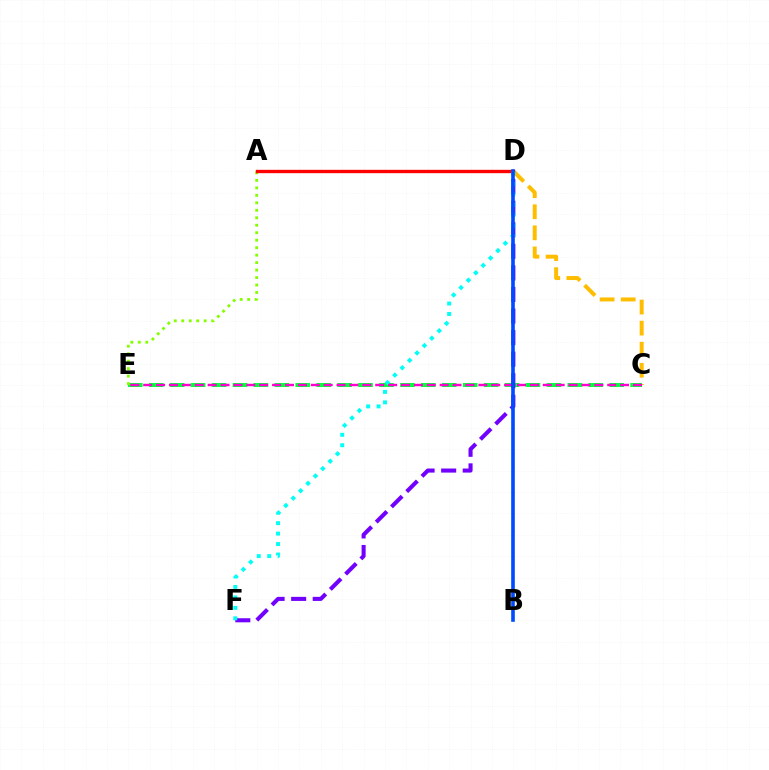{('C', 'E'): [{'color': '#00ff39', 'line_style': 'dashed', 'thickness': 2.84}, {'color': '#ff00cf', 'line_style': 'dashed', 'thickness': 1.75}], ('A', 'E'): [{'color': '#84ff00', 'line_style': 'dotted', 'thickness': 2.03}], ('D', 'F'): [{'color': '#7200ff', 'line_style': 'dashed', 'thickness': 2.93}, {'color': '#00fff6', 'line_style': 'dotted', 'thickness': 2.84}], ('C', 'D'): [{'color': '#ffbd00', 'line_style': 'dashed', 'thickness': 2.86}], ('A', 'D'): [{'color': '#ff0000', 'line_style': 'solid', 'thickness': 2.41}], ('B', 'D'): [{'color': '#004bff', 'line_style': 'solid', 'thickness': 2.61}]}